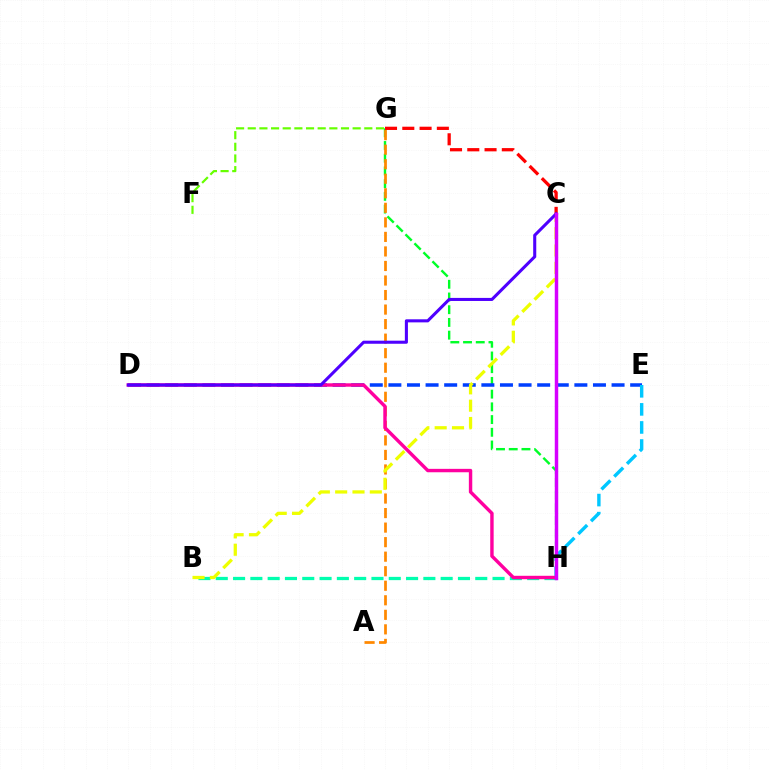{('G', 'H'): [{'color': '#00ff27', 'line_style': 'dashed', 'thickness': 1.73}], ('D', 'E'): [{'color': '#003fff', 'line_style': 'dashed', 'thickness': 2.53}], ('B', 'H'): [{'color': '#00ffaf', 'line_style': 'dashed', 'thickness': 2.35}], ('A', 'G'): [{'color': '#ff8800', 'line_style': 'dashed', 'thickness': 1.97}], ('F', 'G'): [{'color': '#66ff00', 'line_style': 'dashed', 'thickness': 1.58}], ('B', 'C'): [{'color': '#eeff00', 'line_style': 'dashed', 'thickness': 2.35}], ('E', 'H'): [{'color': '#00c7ff', 'line_style': 'dashed', 'thickness': 2.45}], ('D', 'H'): [{'color': '#ff00a0', 'line_style': 'solid', 'thickness': 2.46}], ('C', 'G'): [{'color': '#ff0000', 'line_style': 'dashed', 'thickness': 2.35}], ('C', 'D'): [{'color': '#4f00ff', 'line_style': 'solid', 'thickness': 2.21}], ('C', 'H'): [{'color': '#d600ff', 'line_style': 'solid', 'thickness': 2.49}]}